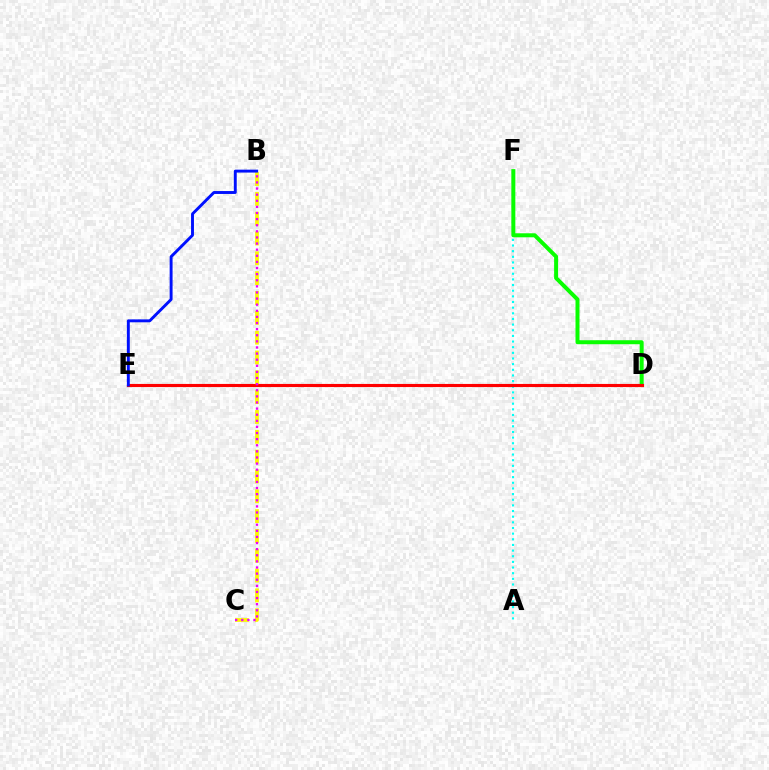{('A', 'F'): [{'color': '#00fff6', 'line_style': 'dotted', 'thickness': 1.53}], ('D', 'F'): [{'color': '#08ff00', 'line_style': 'solid', 'thickness': 2.88}], ('D', 'E'): [{'color': '#ff0000', 'line_style': 'solid', 'thickness': 2.25}], ('B', 'C'): [{'color': '#fcf500', 'line_style': 'dashed', 'thickness': 2.69}, {'color': '#ee00ff', 'line_style': 'dotted', 'thickness': 1.66}], ('B', 'E'): [{'color': '#0010ff', 'line_style': 'solid', 'thickness': 2.09}]}